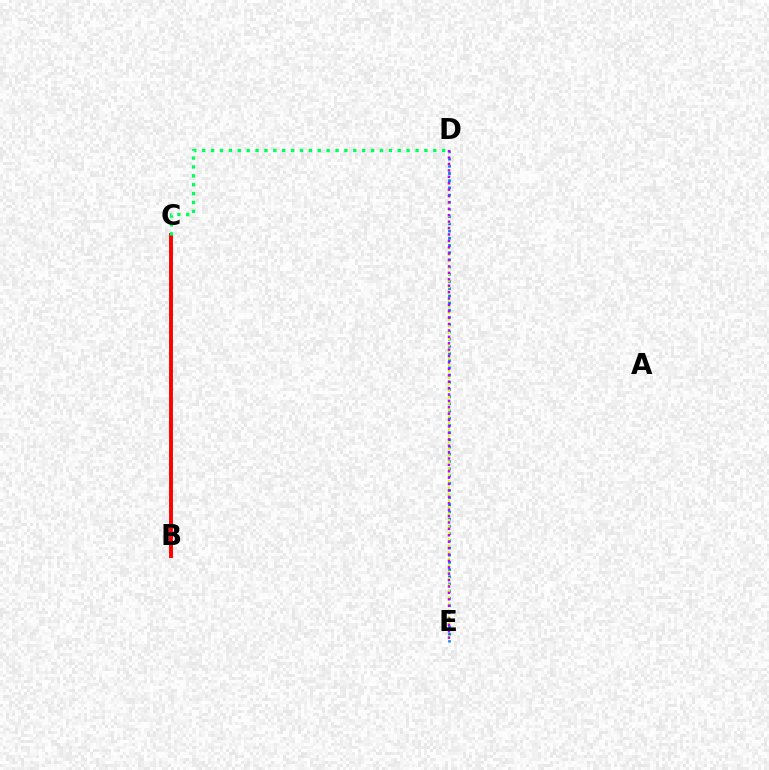{('D', 'E'): [{'color': '#0074ff', 'line_style': 'dotted', 'thickness': 1.96}, {'color': '#d1ff00', 'line_style': 'dotted', 'thickness': 1.76}, {'color': '#b900ff', 'line_style': 'dotted', 'thickness': 1.74}], ('B', 'C'): [{'color': '#ff0000', 'line_style': 'solid', 'thickness': 2.81}], ('C', 'D'): [{'color': '#00ff5c', 'line_style': 'dotted', 'thickness': 2.41}]}